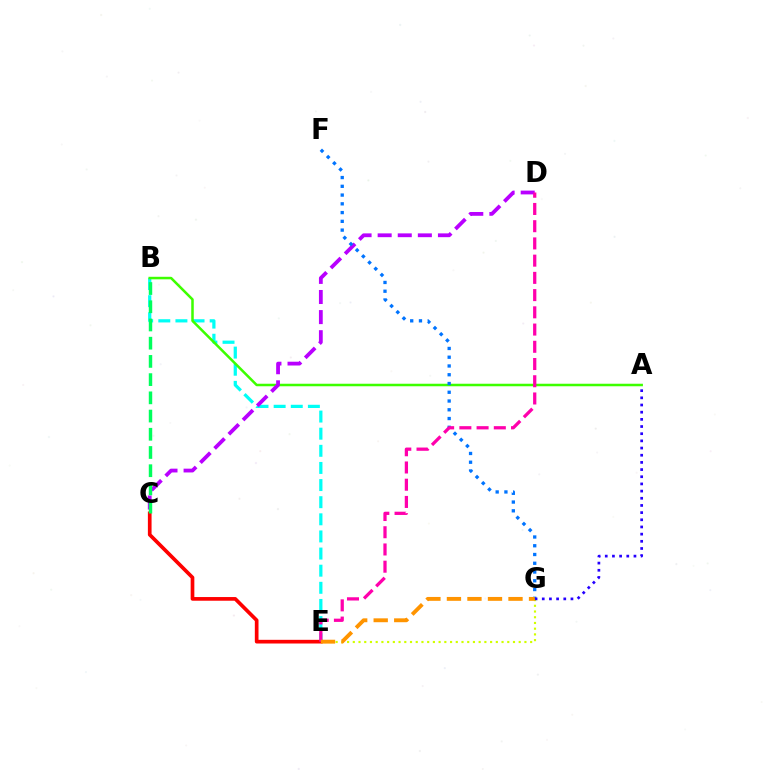{('B', 'E'): [{'color': '#00fff6', 'line_style': 'dashed', 'thickness': 2.33}], ('E', 'G'): [{'color': '#d1ff00', 'line_style': 'dotted', 'thickness': 1.55}, {'color': '#ff9400', 'line_style': 'dashed', 'thickness': 2.79}], ('C', 'E'): [{'color': '#ff0000', 'line_style': 'solid', 'thickness': 2.65}], ('A', 'B'): [{'color': '#3dff00', 'line_style': 'solid', 'thickness': 1.82}], ('C', 'D'): [{'color': '#b900ff', 'line_style': 'dashed', 'thickness': 2.73}], ('F', 'G'): [{'color': '#0074ff', 'line_style': 'dotted', 'thickness': 2.38}], ('D', 'E'): [{'color': '#ff00ac', 'line_style': 'dashed', 'thickness': 2.34}], ('B', 'C'): [{'color': '#00ff5c', 'line_style': 'dashed', 'thickness': 2.47}], ('A', 'G'): [{'color': '#2500ff', 'line_style': 'dotted', 'thickness': 1.95}]}